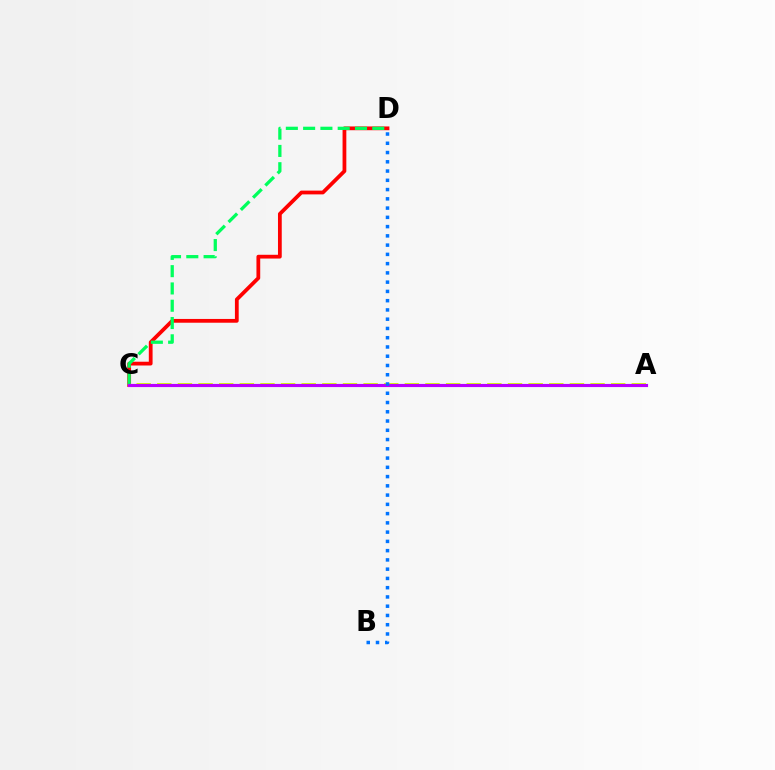{('C', 'D'): [{'color': '#ff0000', 'line_style': 'solid', 'thickness': 2.71}, {'color': '#00ff5c', 'line_style': 'dashed', 'thickness': 2.35}], ('A', 'C'): [{'color': '#d1ff00', 'line_style': 'dashed', 'thickness': 2.8}, {'color': '#b900ff', 'line_style': 'solid', 'thickness': 2.26}], ('B', 'D'): [{'color': '#0074ff', 'line_style': 'dotted', 'thickness': 2.52}]}